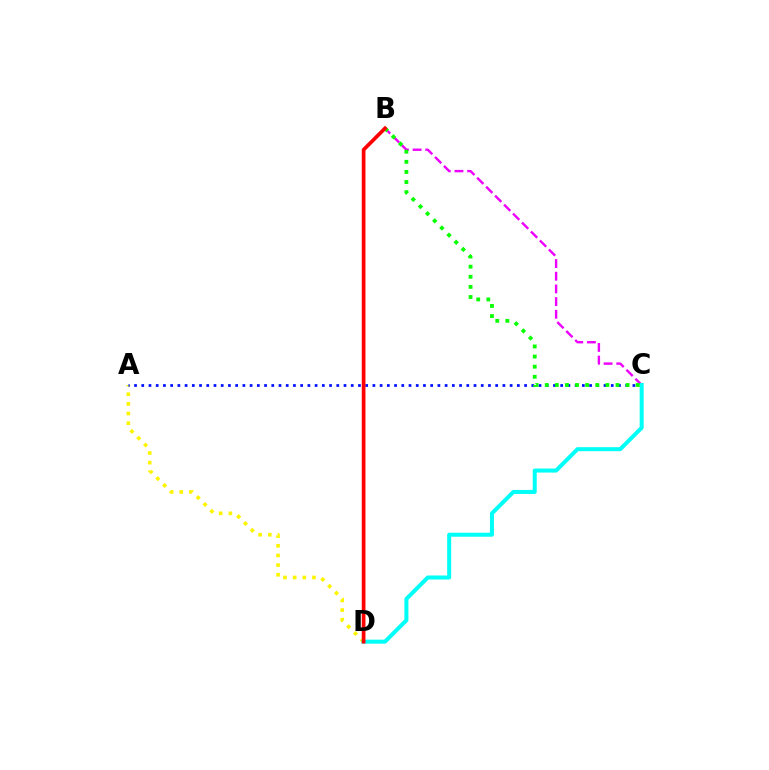{('B', 'C'): [{'color': '#ee00ff', 'line_style': 'dashed', 'thickness': 1.72}, {'color': '#08ff00', 'line_style': 'dotted', 'thickness': 2.75}], ('A', 'D'): [{'color': '#fcf500', 'line_style': 'dotted', 'thickness': 2.62}], ('A', 'C'): [{'color': '#0010ff', 'line_style': 'dotted', 'thickness': 1.96}], ('C', 'D'): [{'color': '#00fff6', 'line_style': 'solid', 'thickness': 2.89}], ('B', 'D'): [{'color': '#ff0000', 'line_style': 'solid', 'thickness': 2.67}]}